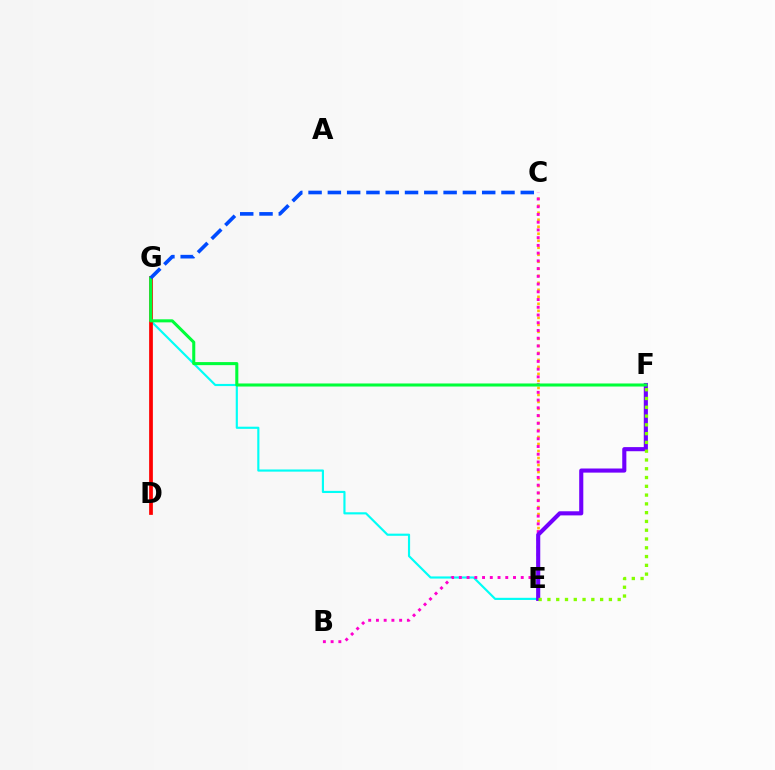{('E', 'G'): [{'color': '#00fff6', 'line_style': 'solid', 'thickness': 1.55}], ('C', 'E'): [{'color': '#ffbd00', 'line_style': 'dotted', 'thickness': 1.9}], ('B', 'C'): [{'color': '#ff00cf', 'line_style': 'dotted', 'thickness': 2.1}], ('D', 'G'): [{'color': '#ff0000', 'line_style': 'solid', 'thickness': 2.69}], ('E', 'F'): [{'color': '#7200ff', 'line_style': 'solid', 'thickness': 2.96}, {'color': '#84ff00', 'line_style': 'dotted', 'thickness': 2.39}], ('F', 'G'): [{'color': '#00ff39', 'line_style': 'solid', 'thickness': 2.2}], ('C', 'G'): [{'color': '#004bff', 'line_style': 'dashed', 'thickness': 2.62}]}